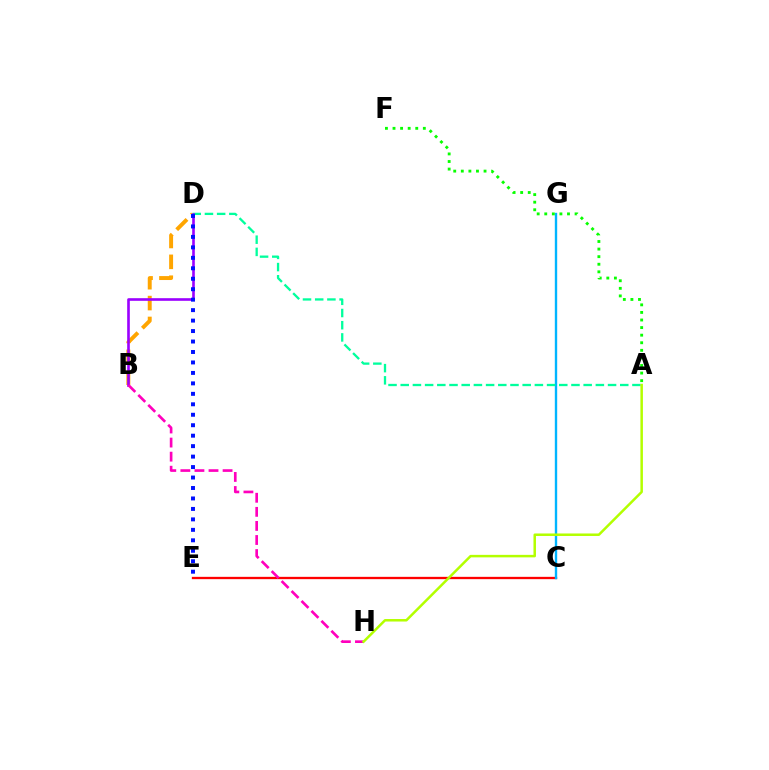{('C', 'E'): [{'color': '#ff0000', 'line_style': 'solid', 'thickness': 1.67}], ('B', 'D'): [{'color': '#ffa500', 'line_style': 'dashed', 'thickness': 2.84}, {'color': '#9b00ff', 'line_style': 'solid', 'thickness': 1.9}], ('C', 'G'): [{'color': '#00b5ff', 'line_style': 'solid', 'thickness': 1.71}], ('A', 'D'): [{'color': '#00ff9d', 'line_style': 'dashed', 'thickness': 1.66}], ('A', 'F'): [{'color': '#08ff00', 'line_style': 'dotted', 'thickness': 2.06}], ('B', 'H'): [{'color': '#ff00bd', 'line_style': 'dashed', 'thickness': 1.91}], ('A', 'H'): [{'color': '#b3ff00', 'line_style': 'solid', 'thickness': 1.8}], ('D', 'E'): [{'color': '#0010ff', 'line_style': 'dotted', 'thickness': 2.84}]}